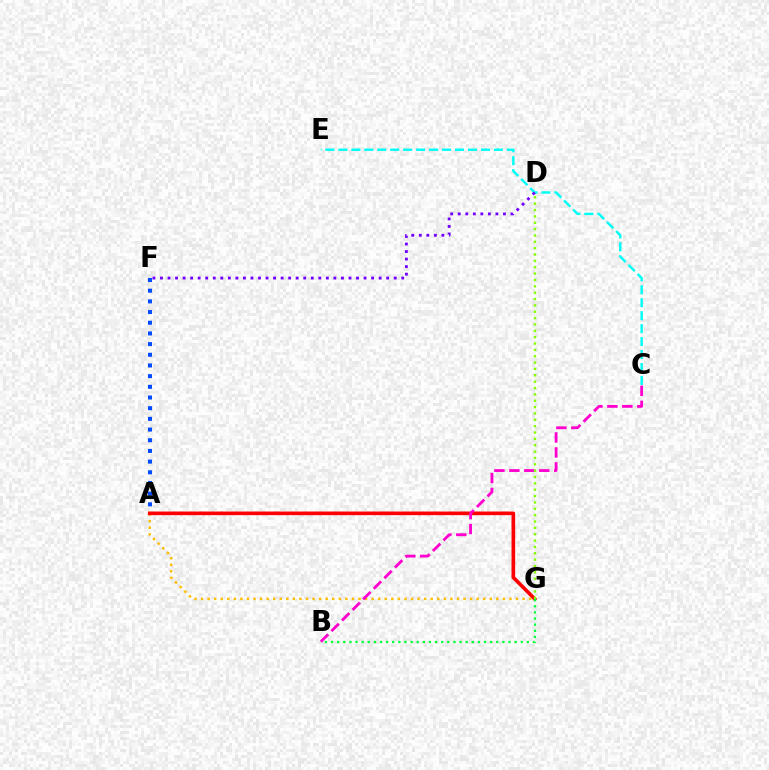{('A', 'G'): [{'color': '#ffbd00', 'line_style': 'dotted', 'thickness': 1.78}, {'color': '#ff0000', 'line_style': 'solid', 'thickness': 2.61}], ('A', 'F'): [{'color': '#004bff', 'line_style': 'dotted', 'thickness': 2.9}], ('C', 'E'): [{'color': '#00fff6', 'line_style': 'dashed', 'thickness': 1.76}], ('B', 'C'): [{'color': '#ff00cf', 'line_style': 'dashed', 'thickness': 2.03}], ('D', 'F'): [{'color': '#7200ff', 'line_style': 'dotted', 'thickness': 2.05}], ('B', 'G'): [{'color': '#00ff39', 'line_style': 'dotted', 'thickness': 1.66}], ('D', 'G'): [{'color': '#84ff00', 'line_style': 'dotted', 'thickness': 1.73}]}